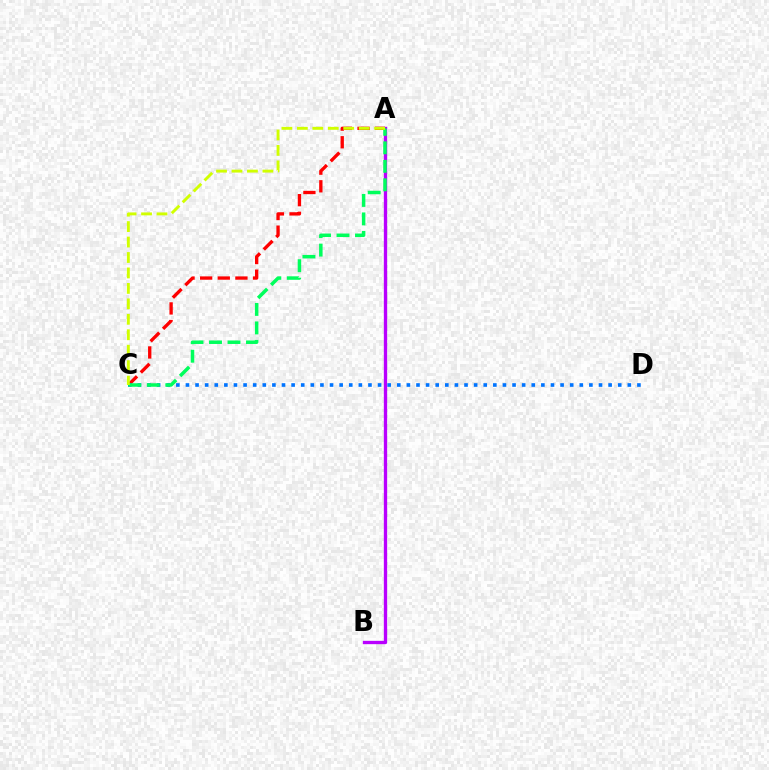{('A', 'C'): [{'color': '#ff0000', 'line_style': 'dashed', 'thickness': 2.39}, {'color': '#00ff5c', 'line_style': 'dashed', 'thickness': 2.51}, {'color': '#d1ff00', 'line_style': 'dashed', 'thickness': 2.1}], ('A', 'B'): [{'color': '#b900ff', 'line_style': 'solid', 'thickness': 2.39}], ('C', 'D'): [{'color': '#0074ff', 'line_style': 'dotted', 'thickness': 2.61}]}